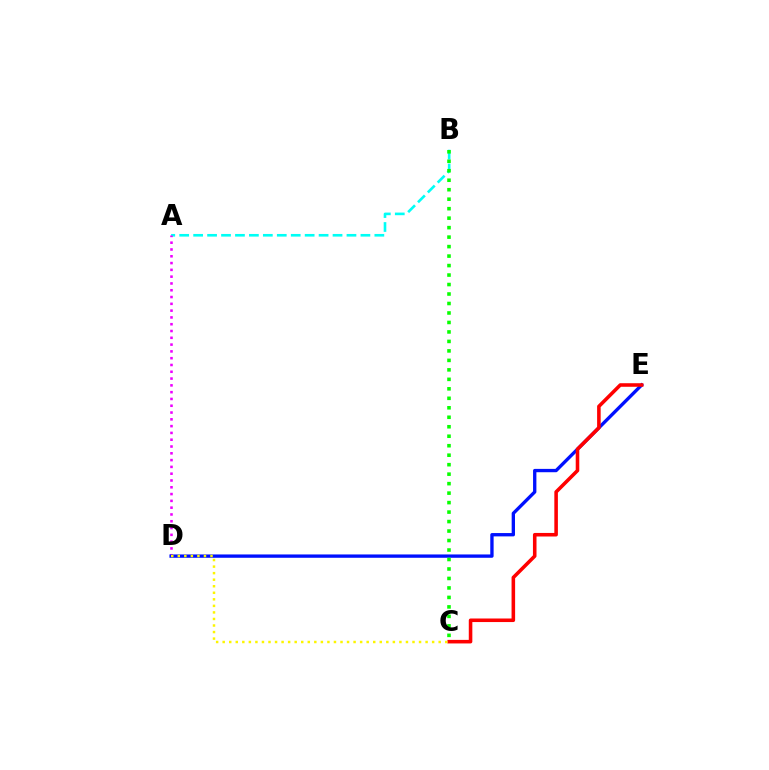{('A', 'B'): [{'color': '#00fff6', 'line_style': 'dashed', 'thickness': 1.89}], ('A', 'D'): [{'color': '#ee00ff', 'line_style': 'dotted', 'thickness': 1.85}], ('D', 'E'): [{'color': '#0010ff', 'line_style': 'solid', 'thickness': 2.4}], ('C', 'E'): [{'color': '#ff0000', 'line_style': 'solid', 'thickness': 2.56}], ('C', 'D'): [{'color': '#fcf500', 'line_style': 'dotted', 'thickness': 1.78}], ('B', 'C'): [{'color': '#08ff00', 'line_style': 'dotted', 'thickness': 2.58}]}